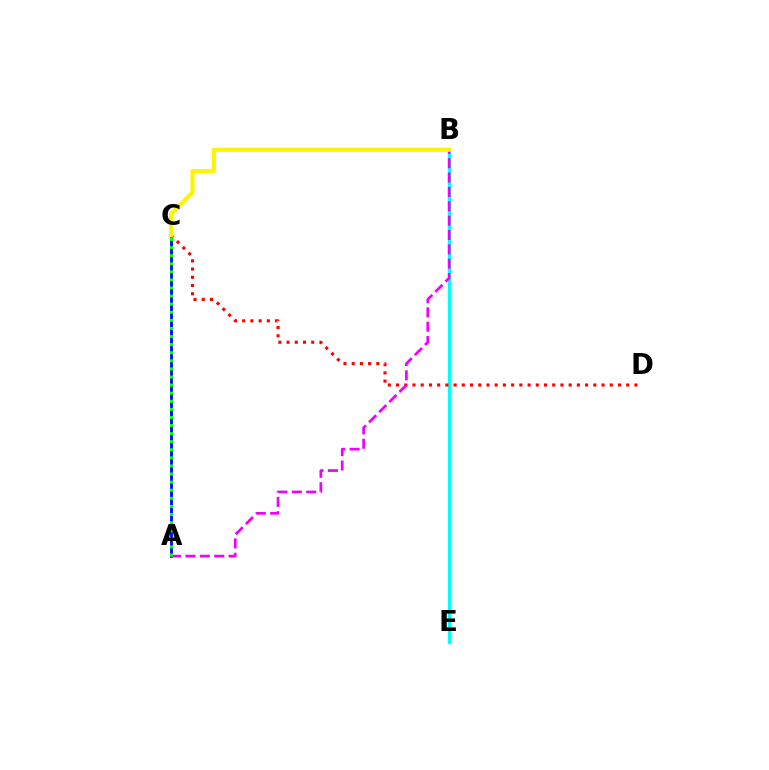{('A', 'C'): [{'color': '#0010ff', 'line_style': 'solid', 'thickness': 2.06}, {'color': '#08ff00', 'line_style': 'dotted', 'thickness': 2.2}], ('B', 'E'): [{'color': '#00fff6', 'line_style': 'solid', 'thickness': 2.36}], ('C', 'D'): [{'color': '#ff0000', 'line_style': 'dotted', 'thickness': 2.23}], ('A', 'B'): [{'color': '#ee00ff', 'line_style': 'dashed', 'thickness': 1.95}], ('B', 'C'): [{'color': '#fcf500', 'line_style': 'solid', 'thickness': 2.95}]}